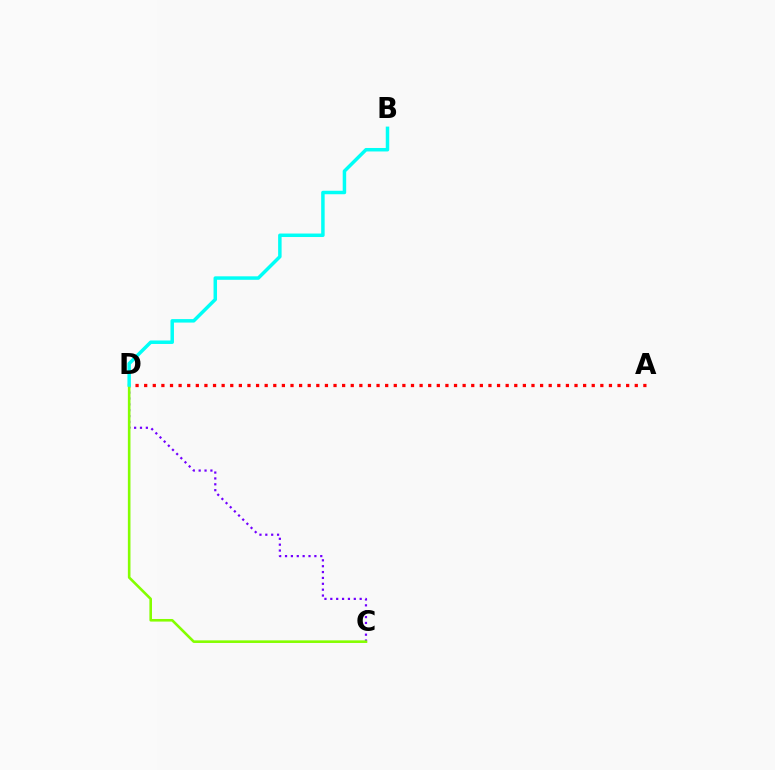{('A', 'D'): [{'color': '#ff0000', 'line_style': 'dotted', 'thickness': 2.34}], ('C', 'D'): [{'color': '#7200ff', 'line_style': 'dotted', 'thickness': 1.6}, {'color': '#84ff00', 'line_style': 'solid', 'thickness': 1.87}], ('B', 'D'): [{'color': '#00fff6', 'line_style': 'solid', 'thickness': 2.51}]}